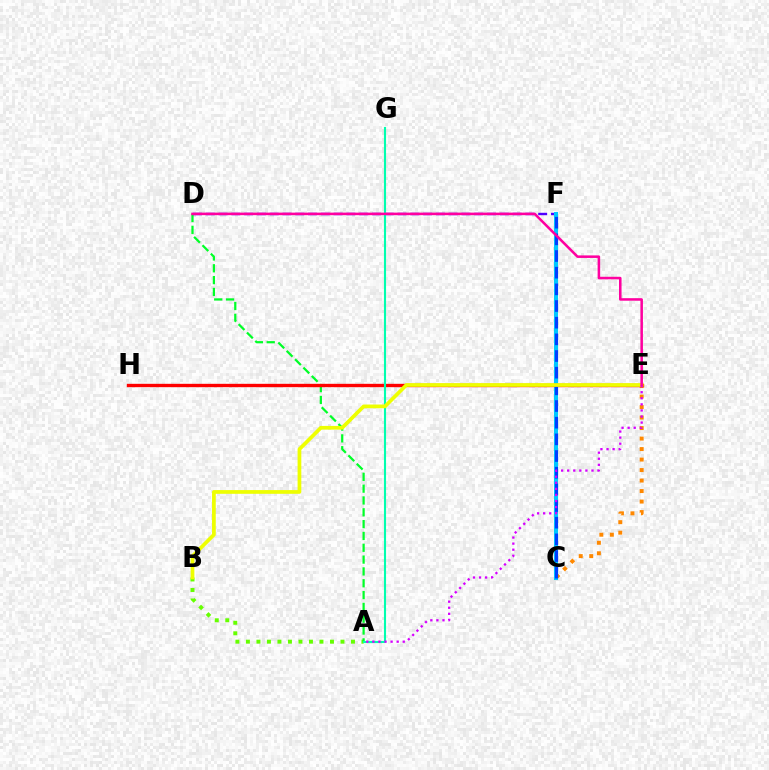{('C', 'E'): [{'color': '#ff8800', 'line_style': 'dotted', 'thickness': 2.85}], ('A', 'B'): [{'color': '#66ff00', 'line_style': 'dotted', 'thickness': 2.85}], ('A', 'D'): [{'color': '#00ff27', 'line_style': 'dashed', 'thickness': 1.61}], ('D', 'F'): [{'color': '#4f00ff', 'line_style': 'dashed', 'thickness': 1.74}], ('C', 'F'): [{'color': '#00c7ff', 'line_style': 'solid', 'thickness': 2.91}, {'color': '#003fff', 'line_style': 'dashed', 'thickness': 2.26}], ('E', 'H'): [{'color': '#ff0000', 'line_style': 'solid', 'thickness': 2.42}], ('A', 'G'): [{'color': '#00ffaf', 'line_style': 'solid', 'thickness': 1.52}], ('B', 'E'): [{'color': '#eeff00', 'line_style': 'solid', 'thickness': 2.68}], ('A', 'E'): [{'color': '#d600ff', 'line_style': 'dotted', 'thickness': 1.65}], ('D', 'E'): [{'color': '#ff00a0', 'line_style': 'solid', 'thickness': 1.83}]}